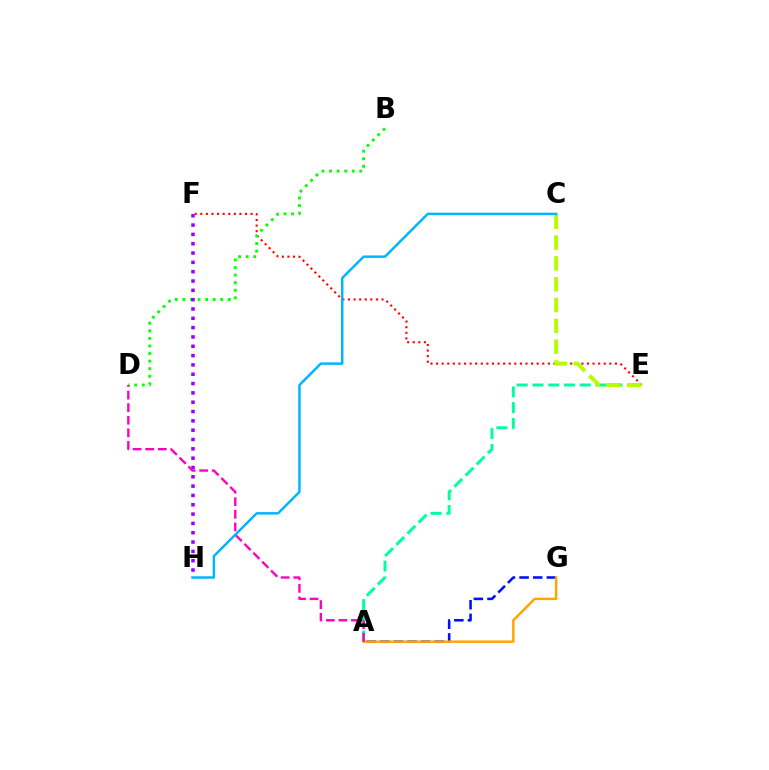{('A', 'G'): [{'color': '#0010ff', 'line_style': 'dashed', 'thickness': 1.85}, {'color': '#ffa500', 'line_style': 'solid', 'thickness': 1.78}], ('A', 'E'): [{'color': '#00ff9d', 'line_style': 'dashed', 'thickness': 2.14}], ('E', 'F'): [{'color': '#ff0000', 'line_style': 'dotted', 'thickness': 1.52}], ('C', 'E'): [{'color': '#b3ff00', 'line_style': 'dashed', 'thickness': 2.83}], ('B', 'D'): [{'color': '#08ff00', 'line_style': 'dotted', 'thickness': 2.06}], ('F', 'H'): [{'color': '#9b00ff', 'line_style': 'dotted', 'thickness': 2.53}], ('A', 'D'): [{'color': '#ff00bd', 'line_style': 'dashed', 'thickness': 1.71}], ('C', 'H'): [{'color': '#00b5ff', 'line_style': 'solid', 'thickness': 1.77}]}